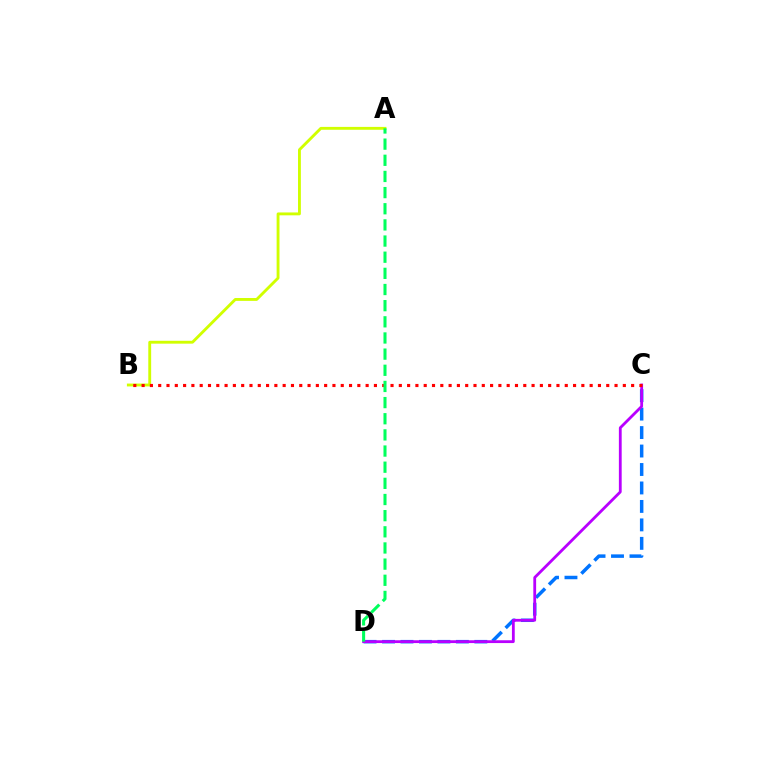{('C', 'D'): [{'color': '#0074ff', 'line_style': 'dashed', 'thickness': 2.51}, {'color': '#b900ff', 'line_style': 'solid', 'thickness': 2.02}], ('A', 'B'): [{'color': '#d1ff00', 'line_style': 'solid', 'thickness': 2.07}], ('B', 'C'): [{'color': '#ff0000', 'line_style': 'dotted', 'thickness': 2.25}], ('A', 'D'): [{'color': '#00ff5c', 'line_style': 'dashed', 'thickness': 2.19}]}